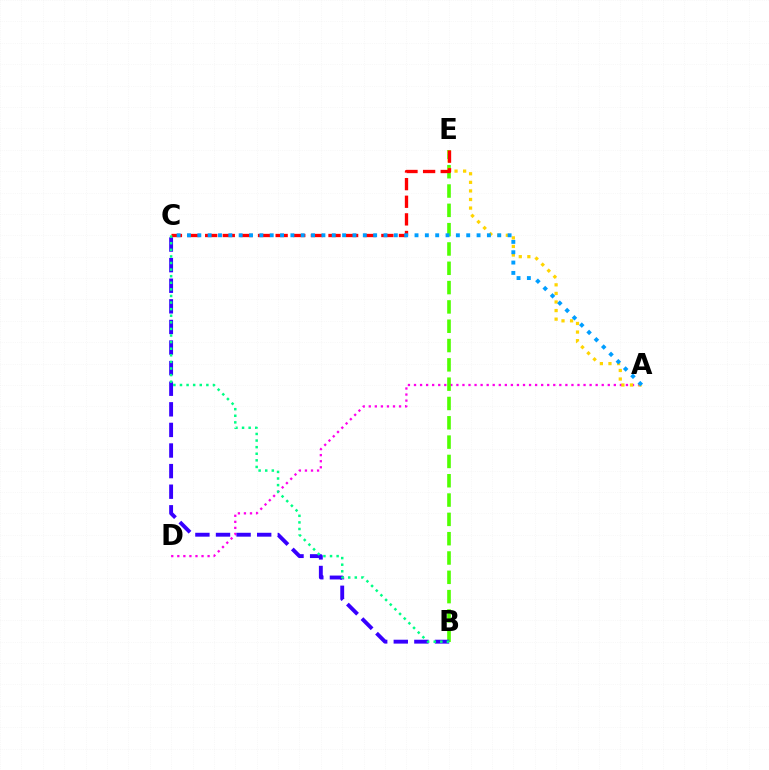{('A', 'D'): [{'color': '#ff00ed', 'line_style': 'dotted', 'thickness': 1.65}], ('B', 'E'): [{'color': '#4fff00', 'line_style': 'dashed', 'thickness': 2.62}], ('A', 'E'): [{'color': '#ffd500', 'line_style': 'dotted', 'thickness': 2.33}], ('C', 'E'): [{'color': '#ff0000', 'line_style': 'dashed', 'thickness': 2.39}], ('B', 'C'): [{'color': '#3700ff', 'line_style': 'dashed', 'thickness': 2.8}, {'color': '#00ff86', 'line_style': 'dotted', 'thickness': 1.79}], ('A', 'C'): [{'color': '#009eff', 'line_style': 'dotted', 'thickness': 2.81}]}